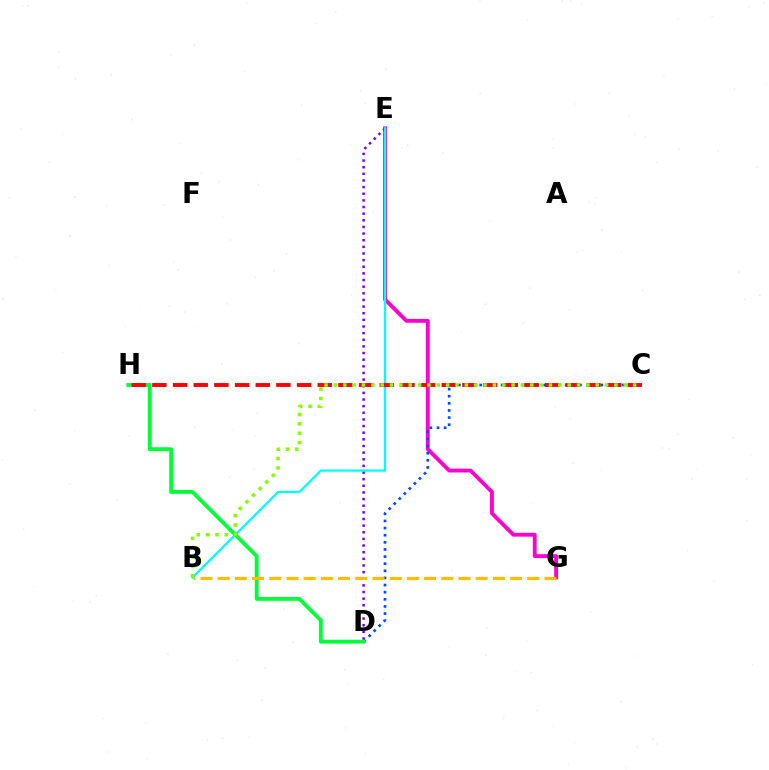{('E', 'G'): [{'color': '#ff00cf', 'line_style': 'solid', 'thickness': 2.77}], ('D', 'E'): [{'color': '#7200ff', 'line_style': 'dotted', 'thickness': 1.8}], ('C', 'D'): [{'color': '#004bff', 'line_style': 'dotted', 'thickness': 1.94}], ('D', 'H'): [{'color': '#00ff39', 'line_style': 'solid', 'thickness': 2.76}], ('B', 'G'): [{'color': '#ffbd00', 'line_style': 'dashed', 'thickness': 2.34}], ('B', 'E'): [{'color': '#00fff6', 'line_style': 'solid', 'thickness': 1.63}], ('C', 'H'): [{'color': '#ff0000', 'line_style': 'dashed', 'thickness': 2.81}], ('B', 'C'): [{'color': '#84ff00', 'line_style': 'dotted', 'thickness': 2.54}]}